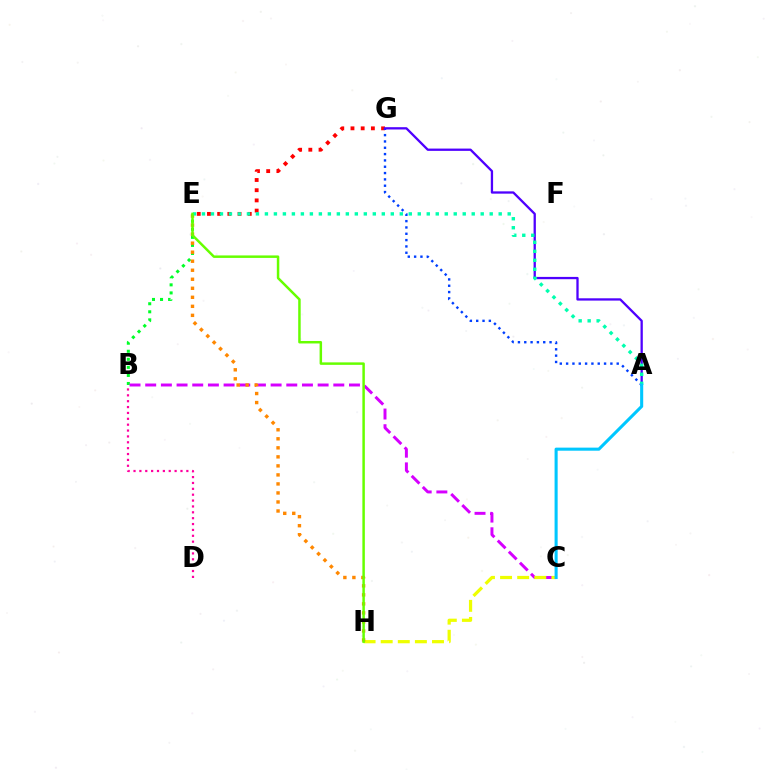{('B', 'E'): [{'color': '#00ff27', 'line_style': 'dotted', 'thickness': 2.19}], ('E', 'G'): [{'color': '#ff0000', 'line_style': 'dotted', 'thickness': 2.77}], ('A', 'G'): [{'color': '#003fff', 'line_style': 'dotted', 'thickness': 1.72}, {'color': '#4f00ff', 'line_style': 'solid', 'thickness': 1.65}], ('B', 'C'): [{'color': '#d600ff', 'line_style': 'dashed', 'thickness': 2.13}], ('C', 'H'): [{'color': '#eeff00', 'line_style': 'dashed', 'thickness': 2.32}], ('E', 'H'): [{'color': '#ff8800', 'line_style': 'dotted', 'thickness': 2.45}, {'color': '#66ff00', 'line_style': 'solid', 'thickness': 1.79}], ('A', 'E'): [{'color': '#00ffaf', 'line_style': 'dotted', 'thickness': 2.44}], ('A', 'C'): [{'color': '#00c7ff', 'line_style': 'solid', 'thickness': 2.21}], ('B', 'D'): [{'color': '#ff00a0', 'line_style': 'dotted', 'thickness': 1.59}]}